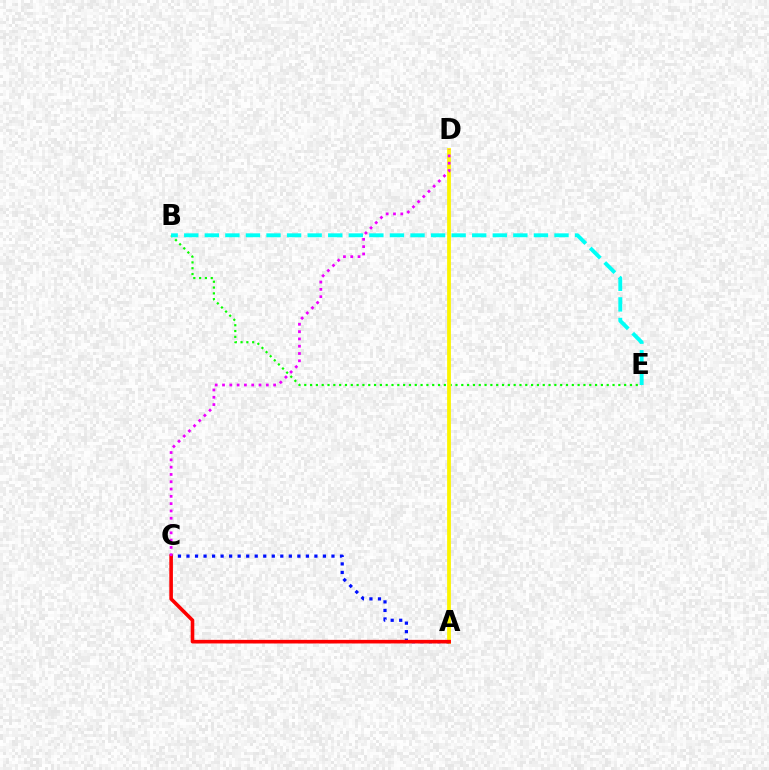{('B', 'E'): [{'color': '#08ff00', 'line_style': 'dotted', 'thickness': 1.58}, {'color': '#00fff6', 'line_style': 'dashed', 'thickness': 2.79}], ('A', 'D'): [{'color': '#fcf500', 'line_style': 'solid', 'thickness': 2.72}], ('A', 'C'): [{'color': '#0010ff', 'line_style': 'dotted', 'thickness': 2.32}, {'color': '#ff0000', 'line_style': 'solid', 'thickness': 2.6}], ('C', 'D'): [{'color': '#ee00ff', 'line_style': 'dotted', 'thickness': 1.98}]}